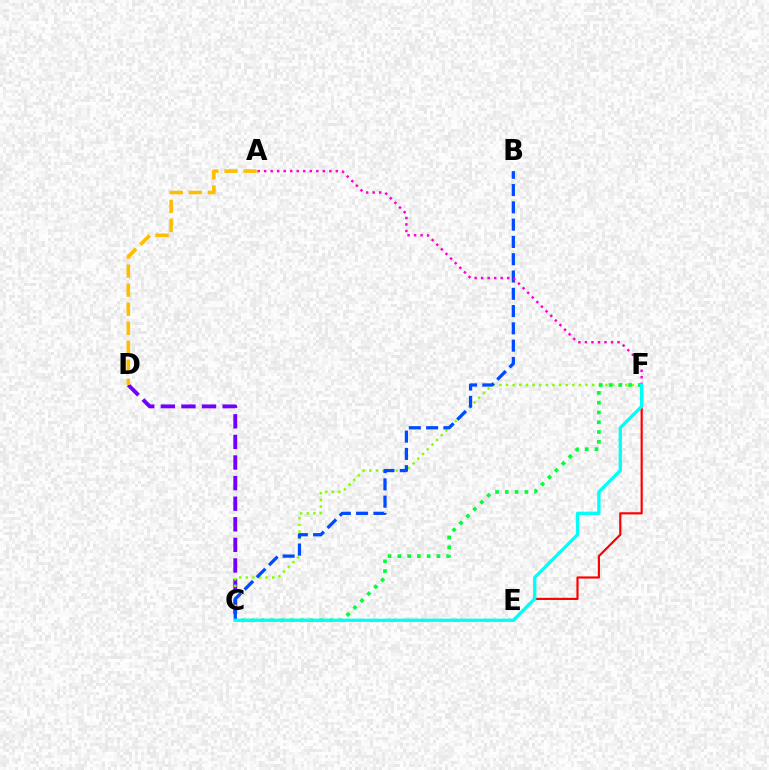{('E', 'F'): [{'color': '#ff0000', 'line_style': 'solid', 'thickness': 1.57}], ('C', 'D'): [{'color': '#7200ff', 'line_style': 'dashed', 'thickness': 2.8}], ('C', 'F'): [{'color': '#84ff00', 'line_style': 'dotted', 'thickness': 1.8}, {'color': '#00ff39', 'line_style': 'dotted', 'thickness': 2.65}, {'color': '#00fff6', 'line_style': 'solid', 'thickness': 2.37}], ('B', 'C'): [{'color': '#004bff', 'line_style': 'dashed', 'thickness': 2.35}], ('A', 'F'): [{'color': '#ff00cf', 'line_style': 'dotted', 'thickness': 1.77}], ('A', 'D'): [{'color': '#ffbd00', 'line_style': 'dashed', 'thickness': 2.58}]}